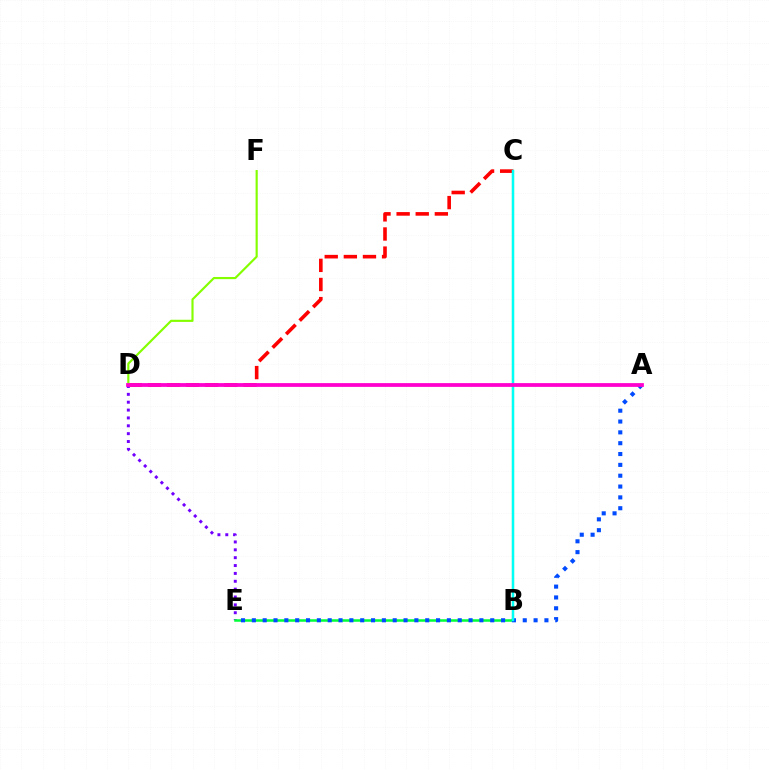{('B', 'C'): [{'color': '#ffbd00', 'line_style': 'solid', 'thickness': 1.53}, {'color': '#00fff6', 'line_style': 'solid', 'thickness': 1.77}], ('D', 'E'): [{'color': '#7200ff', 'line_style': 'dotted', 'thickness': 2.14}], ('B', 'E'): [{'color': '#00ff39', 'line_style': 'solid', 'thickness': 1.82}], ('A', 'E'): [{'color': '#004bff', 'line_style': 'dotted', 'thickness': 2.94}], ('C', 'D'): [{'color': '#ff0000', 'line_style': 'dashed', 'thickness': 2.6}], ('D', 'F'): [{'color': '#84ff00', 'line_style': 'solid', 'thickness': 1.56}], ('A', 'D'): [{'color': '#ff00cf', 'line_style': 'solid', 'thickness': 2.71}]}